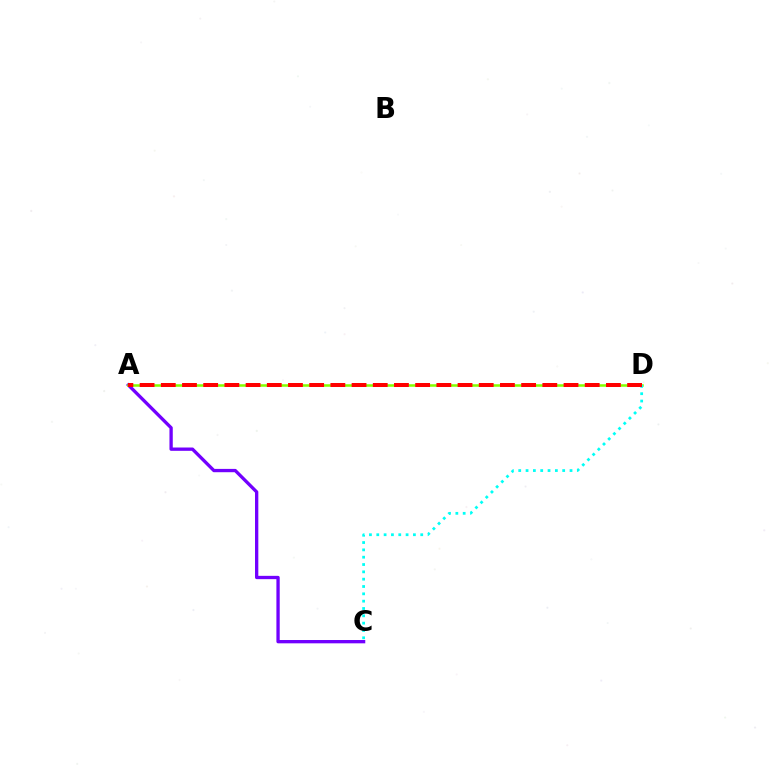{('A', 'C'): [{'color': '#7200ff', 'line_style': 'solid', 'thickness': 2.38}], ('A', 'D'): [{'color': '#84ff00', 'line_style': 'solid', 'thickness': 1.82}, {'color': '#ff0000', 'line_style': 'dashed', 'thickness': 2.88}], ('C', 'D'): [{'color': '#00fff6', 'line_style': 'dotted', 'thickness': 1.99}]}